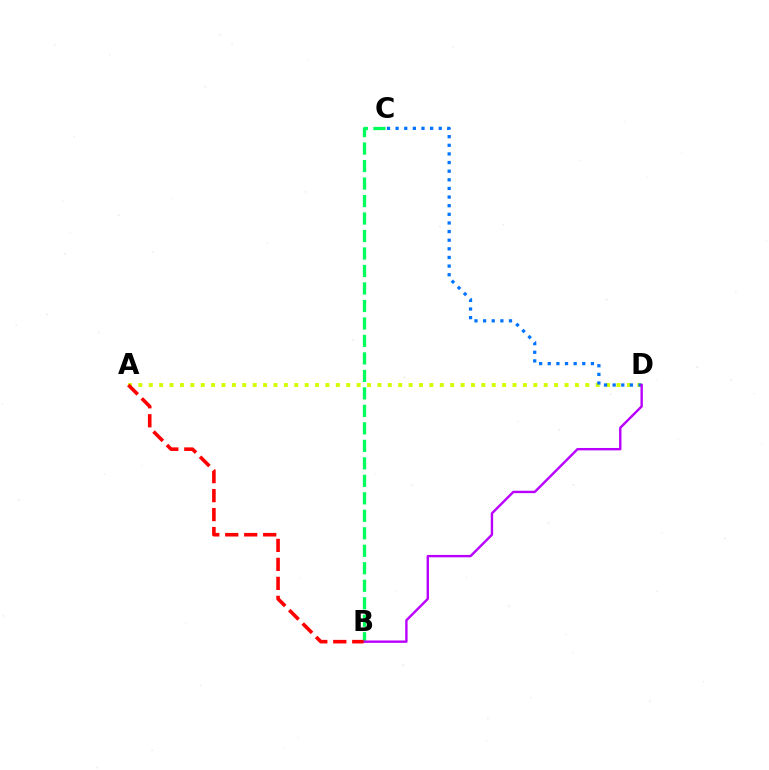{('B', 'C'): [{'color': '#00ff5c', 'line_style': 'dashed', 'thickness': 2.38}], ('A', 'D'): [{'color': '#d1ff00', 'line_style': 'dotted', 'thickness': 2.82}], ('C', 'D'): [{'color': '#0074ff', 'line_style': 'dotted', 'thickness': 2.34}], ('B', 'D'): [{'color': '#b900ff', 'line_style': 'solid', 'thickness': 1.72}], ('A', 'B'): [{'color': '#ff0000', 'line_style': 'dashed', 'thickness': 2.58}]}